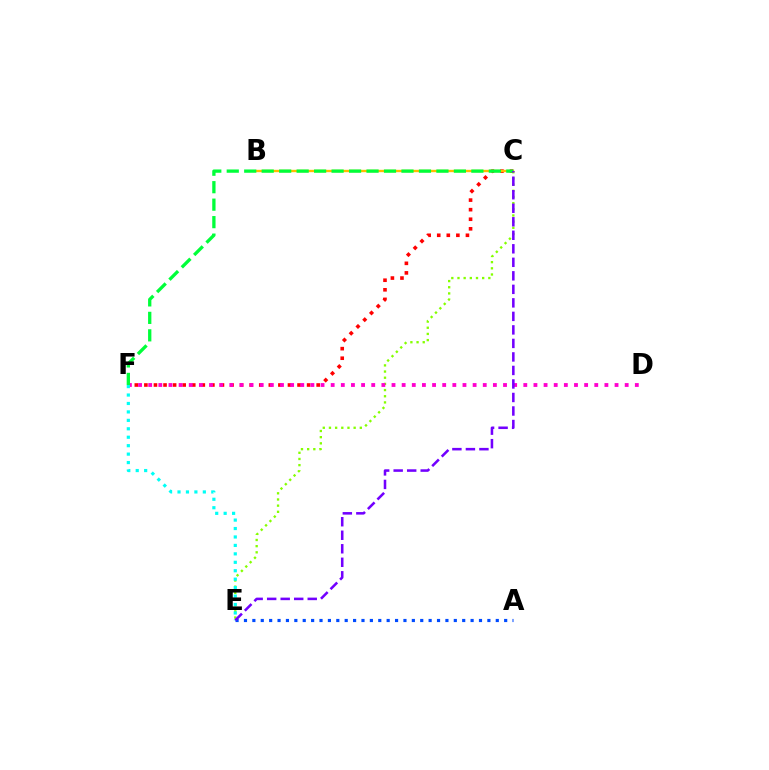{('C', 'E'): [{'color': '#84ff00', 'line_style': 'dotted', 'thickness': 1.68}, {'color': '#7200ff', 'line_style': 'dashed', 'thickness': 1.84}], ('C', 'F'): [{'color': '#ff0000', 'line_style': 'dotted', 'thickness': 2.6}, {'color': '#00ff39', 'line_style': 'dashed', 'thickness': 2.37}], ('A', 'E'): [{'color': '#004bff', 'line_style': 'dotted', 'thickness': 2.28}], ('B', 'C'): [{'color': '#ffbd00', 'line_style': 'solid', 'thickness': 1.71}], ('D', 'F'): [{'color': '#ff00cf', 'line_style': 'dotted', 'thickness': 2.75}], ('E', 'F'): [{'color': '#00fff6', 'line_style': 'dotted', 'thickness': 2.29}]}